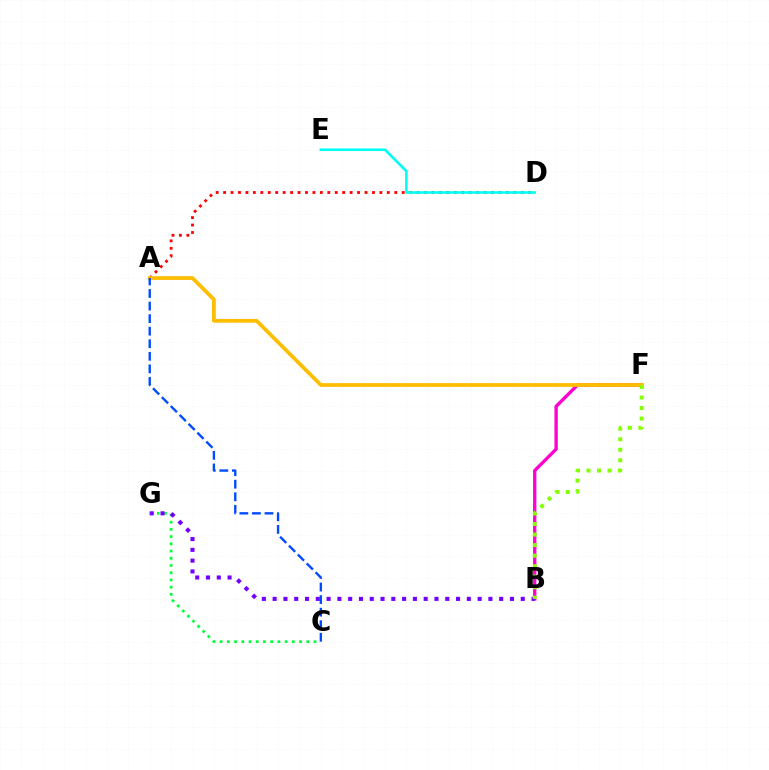{('A', 'D'): [{'color': '#ff0000', 'line_style': 'dotted', 'thickness': 2.02}], ('D', 'E'): [{'color': '#00fff6', 'line_style': 'solid', 'thickness': 1.88}], ('B', 'F'): [{'color': '#ff00cf', 'line_style': 'solid', 'thickness': 2.4}, {'color': '#84ff00', 'line_style': 'dotted', 'thickness': 2.86}], ('C', 'G'): [{'color': '#00ff39', 'line_style': 'dotted', 'thickness': 1.96}], ('B', 'G'): [{'color': '#7200ff', 'line_style': 'dotted', 'thickness': 2.93}], ('A', 'F'): [{'color': '#ffbd00', 'line_style': 'solid', 'thickness': 2.71}], ('A', 'C'): [{'color': '#004bff', 'line_style': 'dashed', 'thickness': 1.71}]}